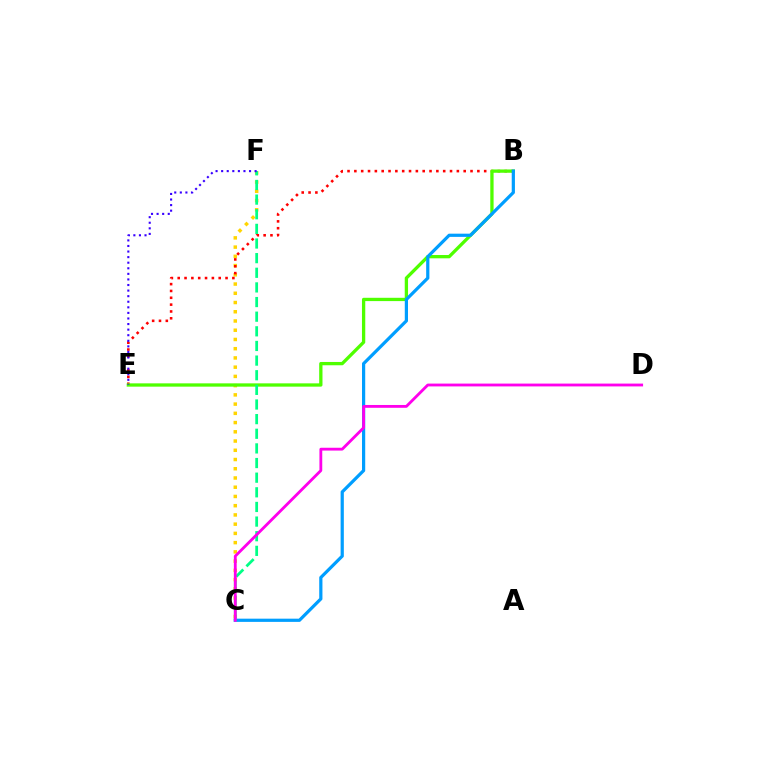{('C', 'F'): [{'color': '#ffd500', 'line_style': 'dotted', 'thickness': 2.51}, {'color': '#00ff86', 'line_style': 'dashed', 'thickness': 1.99}], ('B', 'E'): [{'color': '#ff0000', 'line_style': 'dotted', 'thickness': 1.86}, {'color': '#4fff00', 'line_style': 'solid', 'thickness': 2.38}], ('E', 'F'): [{'color': '#3700ff', 'line_style': 'dotted', 'thickness': 1.52}], ('B', 'C'): [{'color': '#009eff', 'line_style': 'solid', 'thickness': 2.31}], ('C', 'D'): [{'color': '#ff00ed', 'line_style': 'solid', 'thickness': 2.04}]}